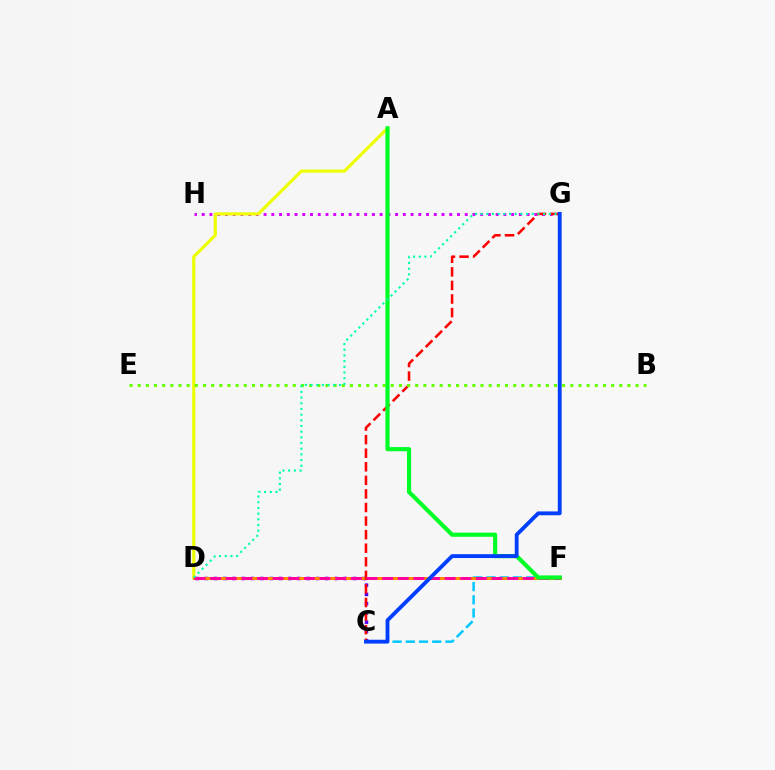{('G', 'H'): [{'color': '#d600ff', 'line_style': 'dotted', 'thickness': 2.1}], ('C', 'F'): [{'color': '#00c7ff', 'line_style': 'dashed', 'thickness': 1.8}], ('A', 'D'): [{'color': '#eeff00', 'line_style': 'solid', 'thickness': 2.26}], ('C', 'D'): [{'color': '#4f00ff', 'line_style': 'dotted', 'thickness': 2.52}], ('D', 'F'): [{'color': '#ff8800', 'line_style': 'solid', 'thickness': 2.17}, {'color': '#ff00a0', 'line_style': 'dashed', 'thickness': 2.12}], ('C', 'G'): [{'color': '#ff0000', 'line_style': 'dashed', 'thickness': 1.84}, {'color': '#003fff', 'line_style': 'solid', 'thickness': 2.77}], ('B', 'E'): [{'color': '#66ff00', 'line_style': 'dotted', 'thickness': 2.22}], ('A', 'F'): [{'color': '#00ff27', 'line_style': 'solid', 'thickness': 3.0}], ('D', 'G'): [{'color': '#00ffaf', 'line_style': 'dotted', 'thickness': 1.54}]}